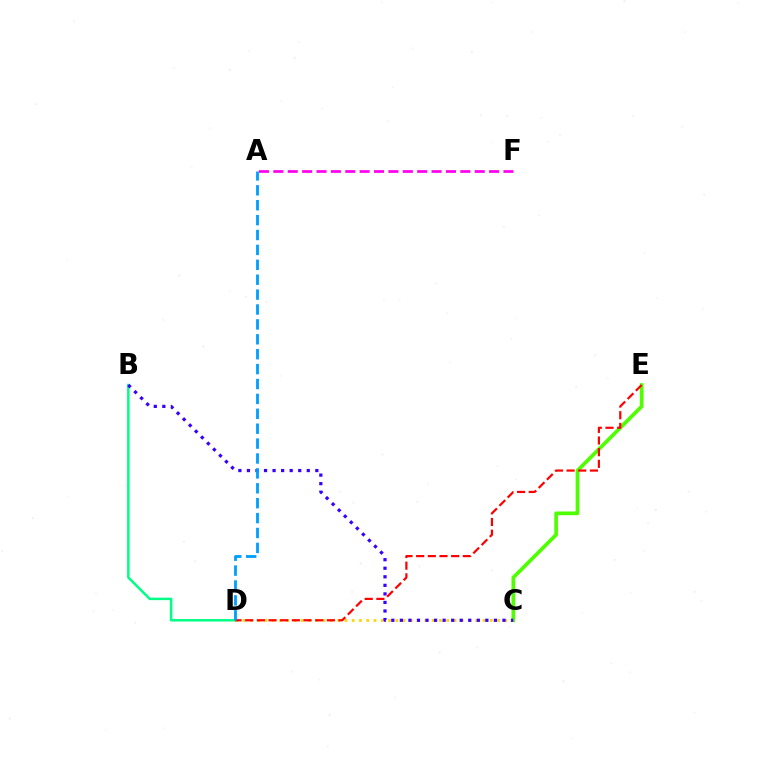{('C', 'E'): [{'color': '#4fff00', 'line_style': 'solid', 'thickness': 2.65}], ('A', 'F'): [{'color': '#ff00ed', 'line_style': 'dashed', 'thickness': 1.95}], ('B', 'D'): [{'color': '#00ff86', 'line_style': 'solid', 'thickness': 1.8}], ('C', 'D'): [{'color': '#ffd500', 'line_style': 'dotted', 'thickness': 1.98}], ('B', 'C'): [{'color': '#3700ff', 'line_style': 'dotted', 'thickness': 2.32}], ('D', 'E'): [{'color': '#ff0000', 'line_style': 'dashed', 'thickness': 1.59}], ('A', 'D'): [{'color': '#009eff', 'line_style': 'dashed', 'thickness': 2.02}]}